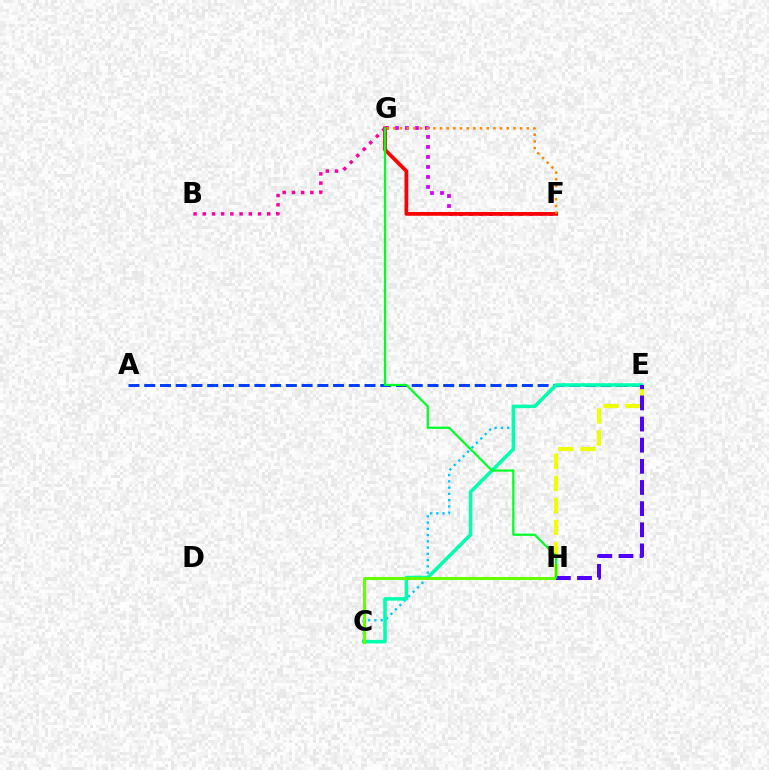{('E', 'H'): [{'color': '#eeff00', 'line_style': 'dashed', 'thickness': 3.0}, {'color': '#4f00ff', 'line_style': 'dashed', 'thickness': 2.87}], ('A', 'E'): [{'color': '#003fff', 'line_style': 'dashed', 'thickness': 2.14}], ('F', 'G'): [{'color': '#d600ff', 'line_style': 'dotted', 'thickness': 2.72}, {'color': '#ff0000', 'line_style': 'solid', 'thickness': 2.71}, {'color': '#ff8800', 'line_style': 'dotted', 'thickness': 1.81}], ('C', 'E'): [{'color': '#00c7ff', 'line_style': 'dotted', 'thickness': 1.7}, {'color': '#00ffaf', 'line_style': 'solid', 'thickness': 2.54}], ('B', 'G'): [{'color': '#ff00a0', 'line_style': 'dotted', 'thickness': 2.5}], ('C', 'H'): [{'color': '#66ff00', 'line_style': 'solid', 'thickness': 2.18}], ('G', 'H'): [{'color': '#00ff27', 'line_style': 'solid', 'thickness': 1.6}]}